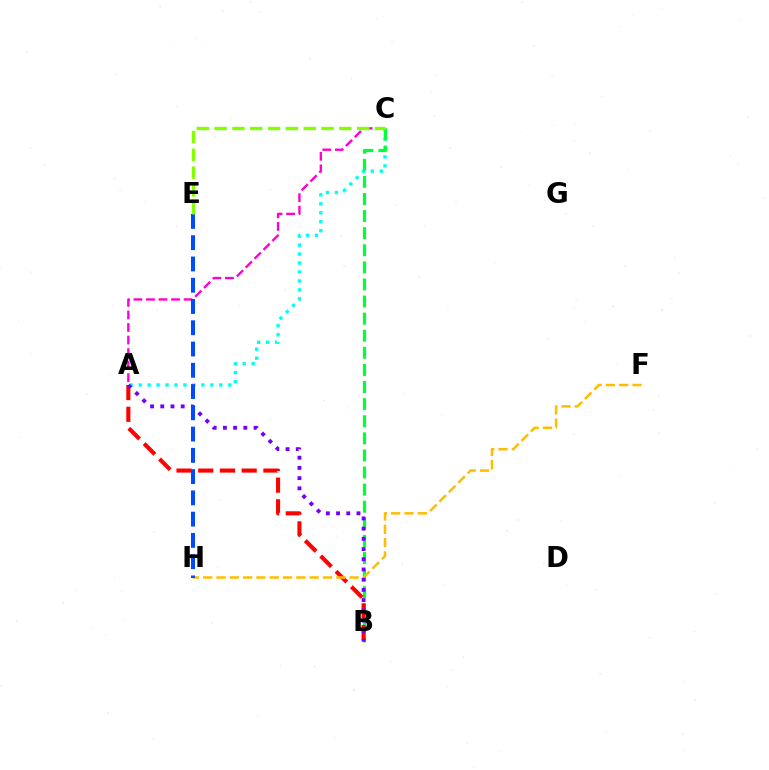{('A', 'C'): [{'color': '#00fff6', 'line_style': 'dotted', 'thickness': 2.43}, {'color': '#ff00cf', 'line_style': 'dashed', 'thickness': 1.7}], ('B', 'C'): [{'color': '#00ff39', 'line_style': 'dashed', 'thickness': 2.32}], ('A', 'B'): [{'color': '#ff0000', 'line_style': 'dashed', 'thickness': 2.95}, {'color': '#7200ff', 'line_style': 'dotted', 'thickness': 2.78}], ('F', 'H'): [{'color': '#ffbd00', 'line_style': 'dashed', 'thickness': 1.81}], ('E', 'H'): [{'color': '#004bff', 'line_style': 'dashed', 'thickness': 2.89}], ('C', 'E'): [{'color': '#84ff00', 'line_style': 'dashed', 'thickness': 2.42}]}